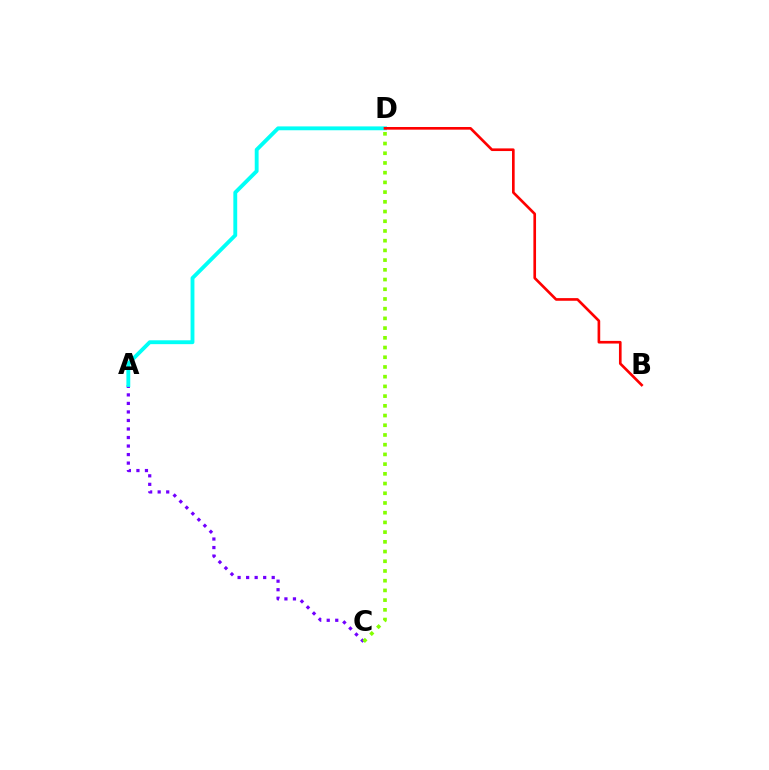{('A', 'C'): [{'color': '#7200ff', 'line_style': 'dotted', 'thickness': 2.32}], ('C', 'D'): [{'color': '#84ff00', 'line_style': 'dotted', 'thickness': 2.64}], ('A', 'D'): [{'color': '#00fff6', 'line_style': 'solid', 'thickness': 2.78}], ('B', 'D'): [{'color': '#ff0000', 'line_style': 'solid', 'thickness': 1.91}]}